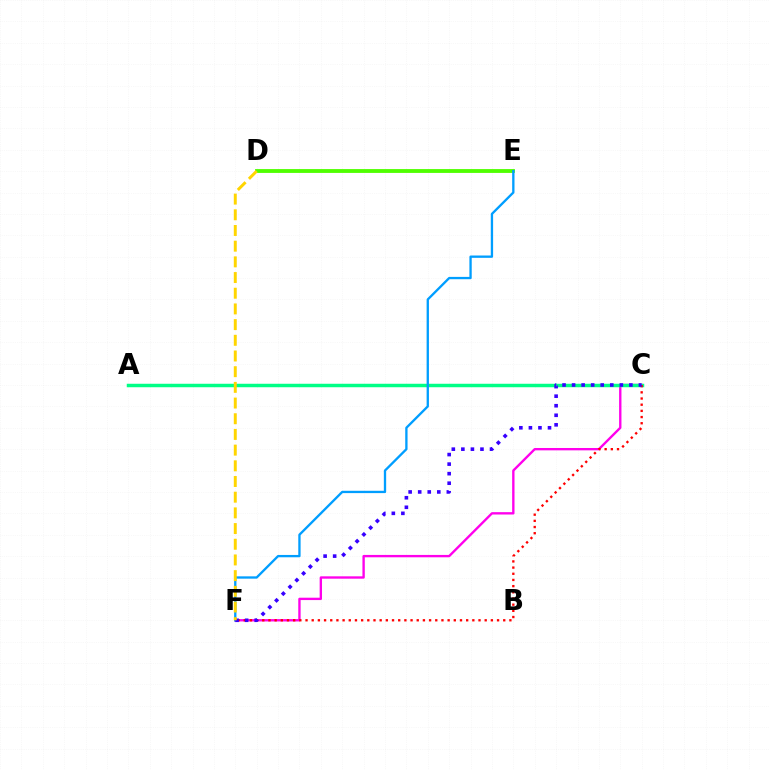{('C', 'F'): [{'color': '#ff00ed', 'line_style': 'solid', 'thickness': 1.7}, {'color': '#ff0000', 'line_style': 'dotted', 'thickness': 1.68}, {'color': '#3700ff', 'line_style': 'dotted', 'thickness': 2.59}], ('A', 'C'): [{'color': '#00ff86', 'line_style': 'solid', 'thickness': 2.5}], ('D', 'E'): [{'color': '#4fff00', 'line_style': 'solid', 'thickness': 2.76}], ('E', 'F'): [{'color': '#009eff', 'line_style': 'solid', 'thickness': 1.67}], ('D', 'F'): [{'color': '#ffd500', 'line_style': 'dashed', 'thickness': 2.13}]}